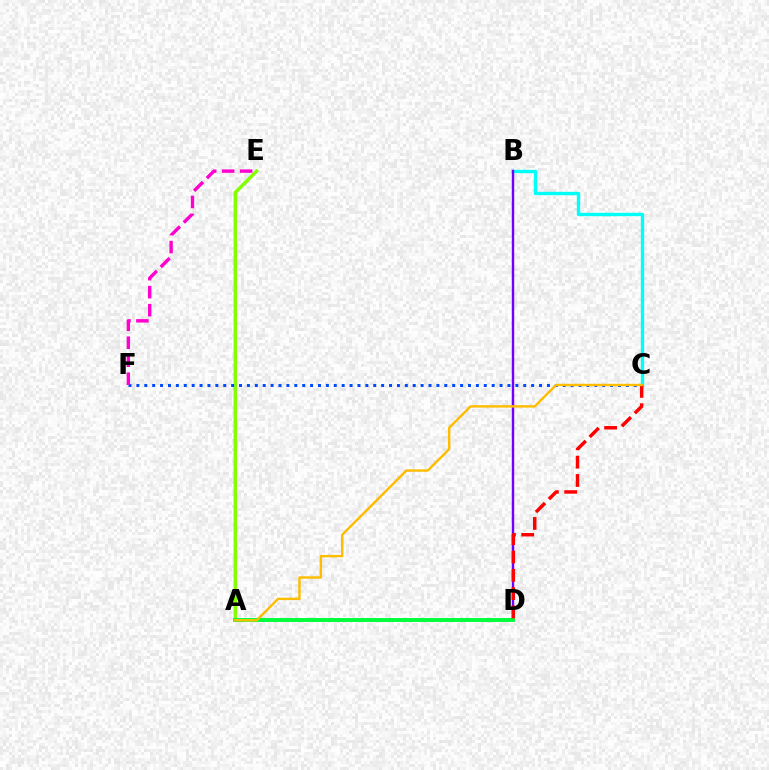{('B', 'C'): [{'color': '#00fff6', 'line_style': 'solid', 'thickness': 2.43}], ('B', 'D'): [{'color': '#7200ff', 'line_style': 'solid', 'thickness': 1.74}], ('A', 'E'): [{'color': '#84ff00', 'line_style': 'solid', 'thickness': 2.47}], ('A', 'D'): [{'color': '#00ff39', 'line_style': 'solid', 'thickness': 2.81}], ('C', 'F'): [{'color': '#004bff', 'line_style': 'dotted', 'thickness': 2.15}], ('C', 'D'): [{'color': '#ff0000', 'line_style': 'dashed', 'thickness': 2.49}], ('E', 'F'): [{'color': '#ff00cf', 'line_style': 'dashed', 'thickness': 2.44}], ('A', 'C'): [{'color': '#ffbd00', 'line_style': 'solid', 'thickness': 1.74}]}